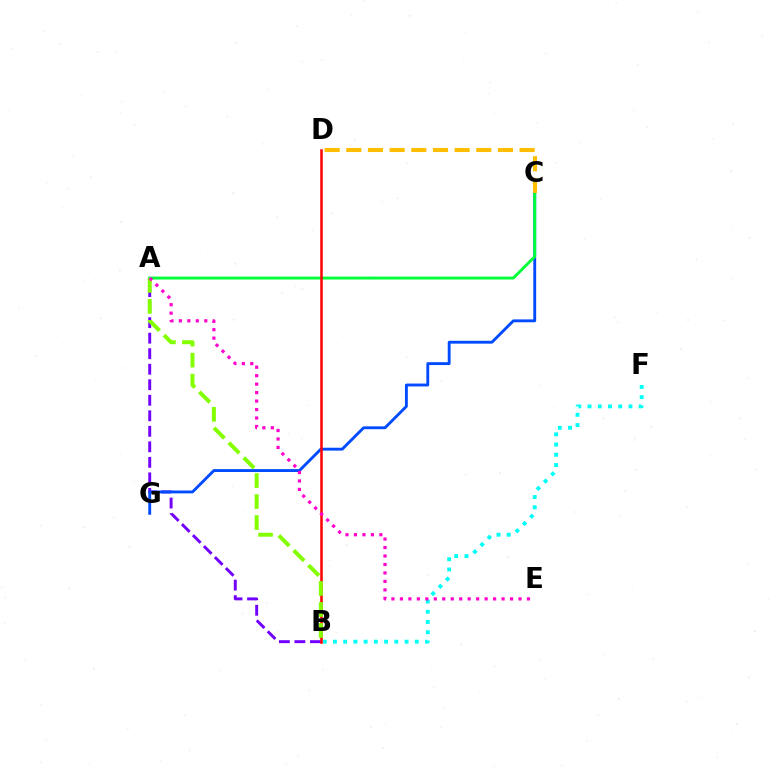{('B', 'F'): [{'color': '#00fff6', 'line_style': 'dotted', 'thickness': 2.78}], ('A', 'B'): [{'color': '#7200ff', 'line_style': 'dashed', 'thickness': 2.11}, {'color': '#84ff00', 'line_style': 'dashed', 'thickness': 2.85}], ('C', 'G'): [{'color': '#004bff', 'line_style': 'solid', 'thickness': 2.07}], ('A', 'C'): [{'color': '#00ff39', 'line_style': 'solid', 'thickness': 2.09}], ('B', 'D'): [{'color': '#ff0000', 'line_style': 'solid', 'thickness': 1.81}], ('C', 'D'): [{'color': '#ffbd00', 'line_style': 'dashed', 'thickness': 2.94}], ('A', 'E'): [{'color': '#ff00cf', 'line_style': 'dotted', 'thickness': 2.3}]}